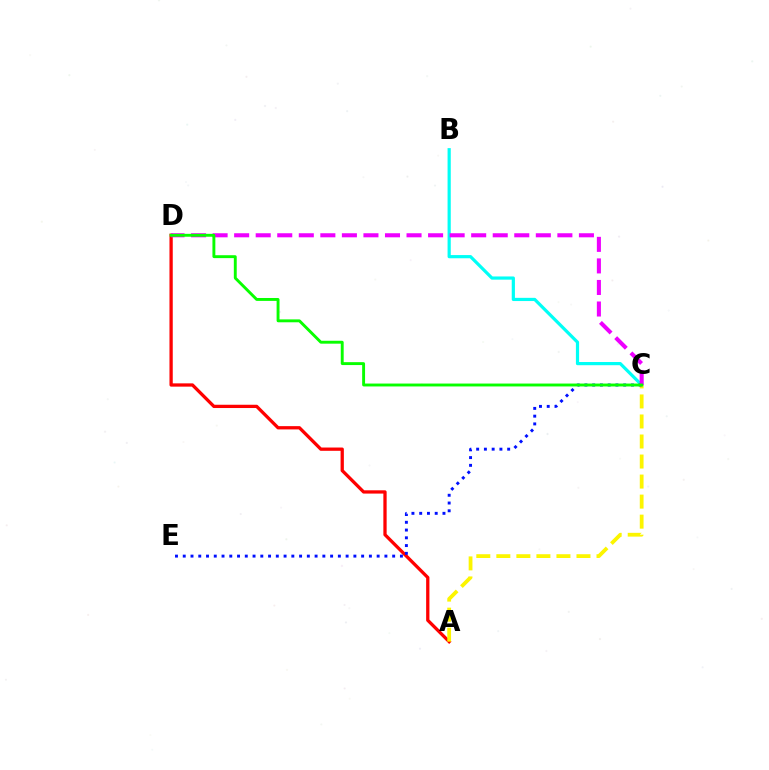{('A', 'D'): [{'color': '#ff0000', 'line_style': 'solid', 'thickness': 2.36}], ('B', 'C'): [{'color': '#00fff6', 'line_style': 'solid', 'thickness': 2.3}], ('A', 'C'): [{'color': '#fcf500', 'line_style': 'dashed', 'thickness': 2.72}], ('C', 'E'): [{'color': '#0010ff', 'line_style': 'dotted', 'thickness': 2.11}], ('C', 'D'): [{'color': '#ee00ff', 'line_style': 'dashed', 'thickness': 2.93}, {'color': '#08ff00', 'line_style': 'solid', 'thickness': 2.09}]}